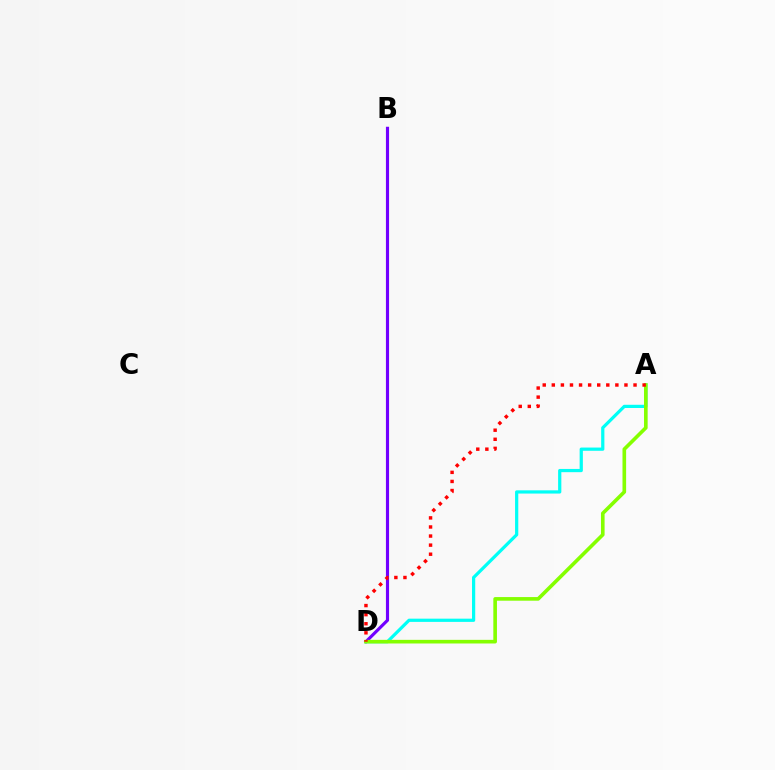{('B', 'D'): [{'color': '#7200ff', 'line_style': 'solid', 'thickness': 2.26}], ('A', 'D'): [{'color': '#00fff6', 'line_style': 'solid', 'thickness': 2.32}, {'color': '#84ff00', 'line_style': 'solid', 'thickness': 2.61}, {'color': '#ff0000', 'line_style': 'dotted', 'thickness': 2.47}]}